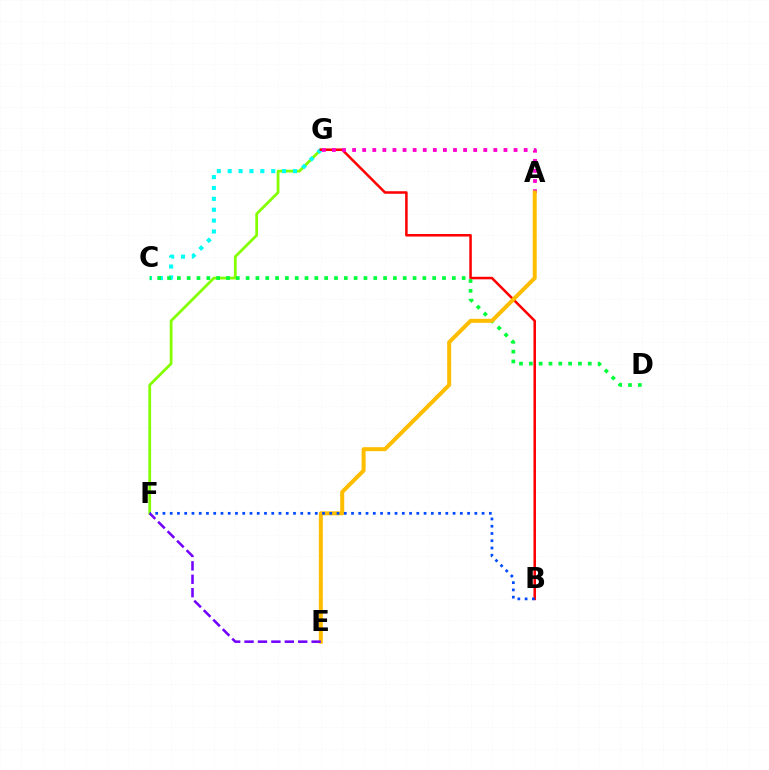{('F', 'G'): [{'color': '#84ff00', 'line_style': 'solid', 'thickness': 1.99}], ('C', 'G'): [{'color': '#00fff6', 'line_style': 'dotted', 'thickness': 2.96}], ('B', 'G'): [{'color': '#ff0000', 'line_style': 'solid', 'thickness': 1.82}], ('C', 'D'): [{'color': '#00ff39', 'line_style': 'dotted', 'thickness': 2.67}], ('A', 'G'): [{'color': '#ff00cf', 'line_style': 'dotted', 'thickness': 2.74}], ('A', 'E'): [{'color': '#ffbd00', 'line_style': 'solid', 'thickness': 2.87}], ('B', 'F'): [{'color': '#004bff', 'line_style': 'dotted', 'thickness': 1.97}], ('E', 'F'): [{'color': '#7200ff', 'line_style': 'dashed', 'thickness': 1.82}]}